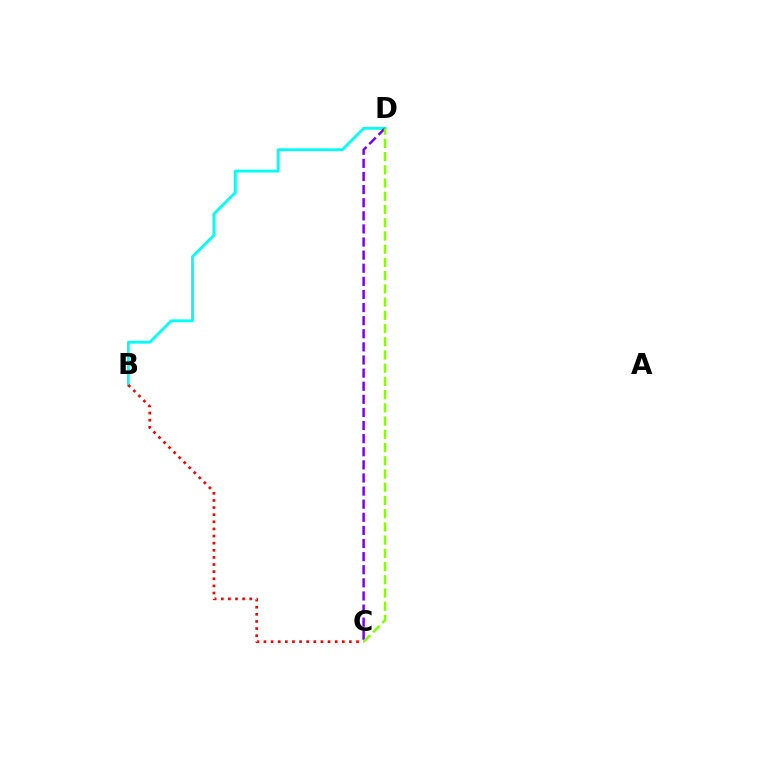{('B', 'D'): [{'color': '#00fff6', 'line_style': 'solid', 'thickness': 2.05}], ('B', 'C'): [{'color': '#ff0000', 'line_style': 'dotted', 'thickness': 1.93}], ('C', 'D'): [{'color': '#7200ff', 'line_style': 'dashed', 'thickness': 1.78}, {'color': '#84ff00', 'line_style': 'dashed', 'thickness': 1.8}]}